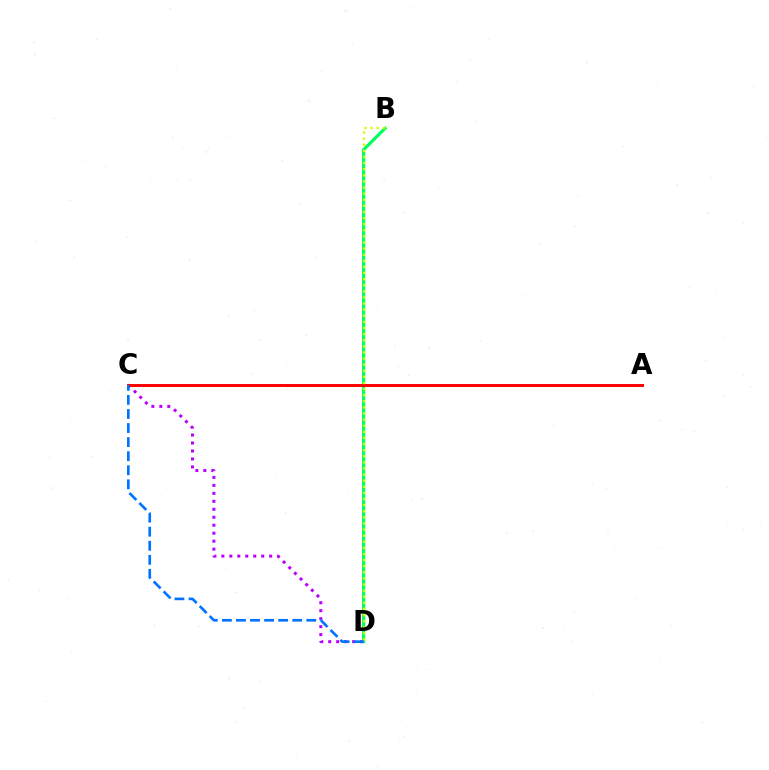{('B', 'D'): [{'color': '#00ff5c', 'line_style': 'solid', 'thickness': 2.29}, {'color': '#d1ff00', 'line_style': 'dotted', 'thickness': 1.66}], ('C', 'D'): [{'color': '#b900ff', 'line_style': 'dotted', 'thickness': 2.17}, {'color': '#0074ff', 'line_style': 'dashed', 'thickness': 1.91}], ('A', 'C'): [{'color': '#ff0000', 'line_style': 'solid', 'thickness': 2.12}]}